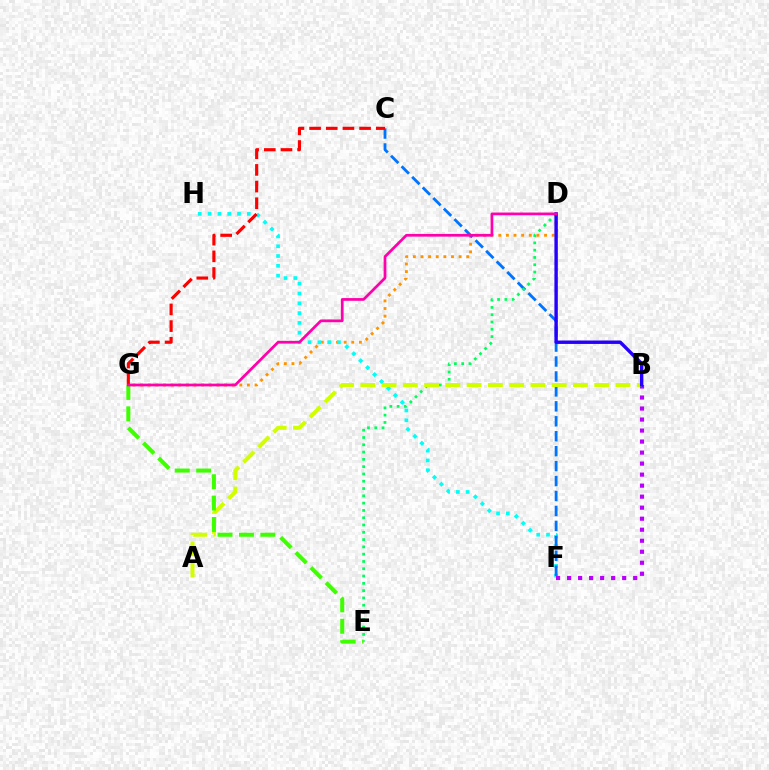{('D', 'G'): [{'color': '#ff9400', 'line_style': 'dotted', 'thickness': 2.07}, {'color': '#ff00ac', 'line_style': 'solid', 'thickness': 1.96}], ('F', 'H'): [{'color': '#00fff6', 'line_style': 'dotted', 'thickness': 2.66}], ('C', 'F'): [{'color': '#0074ff', 'line_style': 'dashed', 'thickness': 2.03}], ('B', 'F'): [{'color': '#b900ff', 'line_style': 'dotted', 'thickness': 2.99}], ('D', 'E'): [{'color': '#00ff5c', 'line_style': 'dotted', 'thickness': 1.98}], ('A', 'B'): [{'color': '#d1ff00', 'line_style': 'dashed', 'thickness': 2.89}], ('B', 'D'): [{'color': '#2500ff', 'line_style': 'solid', 'thickness': 2.45}], ('E', 'G'): [{'color': '#3dff00', 'line_style': 'dashed', 'thickness': 2.91}], ('C', 'G'): [{'color': '#ff0000', 'line_style': 'dashed', 'thickness': 2.26}]}